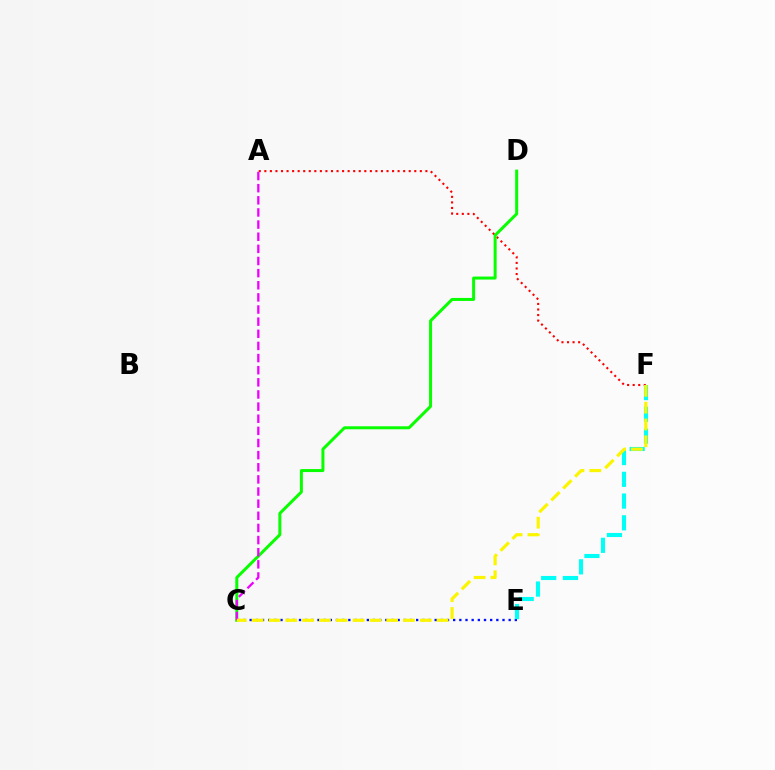{('C', 'E'): [{'color': '#0010ff', 'line_style': 'dotted', 'thickness': 1.68}], ('A', 'F'): [{'color': '#ff0000', 'line_style': 'dotted', 'thickness': 1.51}], ('C', 'D'): [{'color': '#08ff00', 'line_style': 'solid', 'thickness': 2.16}], ('E', 'F'): [{'color': '#00fff6', 'line_style': 'dashed', 'thickness': 2.95}], ('A', 'C'): [{'color': '#ee00ff', 'line_style': 'dashed', 'thickness': 1.65}], ('C', 'F'): [{'color': '#fcf500', 'line_style': 'dashed', 'thickness': 2.28}]}